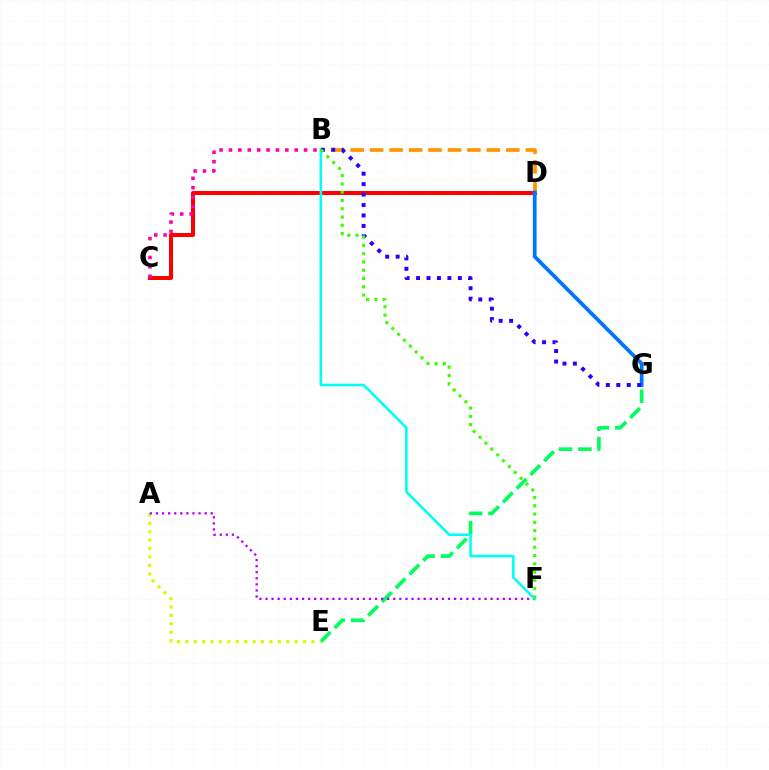{('C', 'D'): [{'color': '#ff0000', 'line_style': 'solid', 'thickness': 2.89}], ('E', 'G'): [{'color': '#00ff5c', 'line_style': 'dashed', 'thickness': 2.64}], ('A', 'E'): [{'color': '#d1ff00', 'line_style': 'dotted', 'thickness': 2.28}], ('B', 'C'): [{'color': '#ff00ac', 'line_style': 'dotted', 'thickness': 2.55}], ('B', 'D'): [{'color': '#ff9400', 'line_style': 'dashed', 'thickness': 2.64}], ('A', 'F'): [{'color': '#b900ff', 'line_style': 'dotted', 'thickness': 1.65}], ('B', 'F'): [{'color': '#00fff6', 'line_style': 'solid', 'thickness': 1.86}, {'color': '#3dff00', 'line_style': 'dotted', 'thickness': 2.25}], ('D', 'G'): [{'color': '#0074ff', 'line_style': 'solid', 'thickness': 2.69}], ('B', 'G'): [{'color': '#2500ff', 'line_style': 'dotted', 'thickness': 2.84}]}